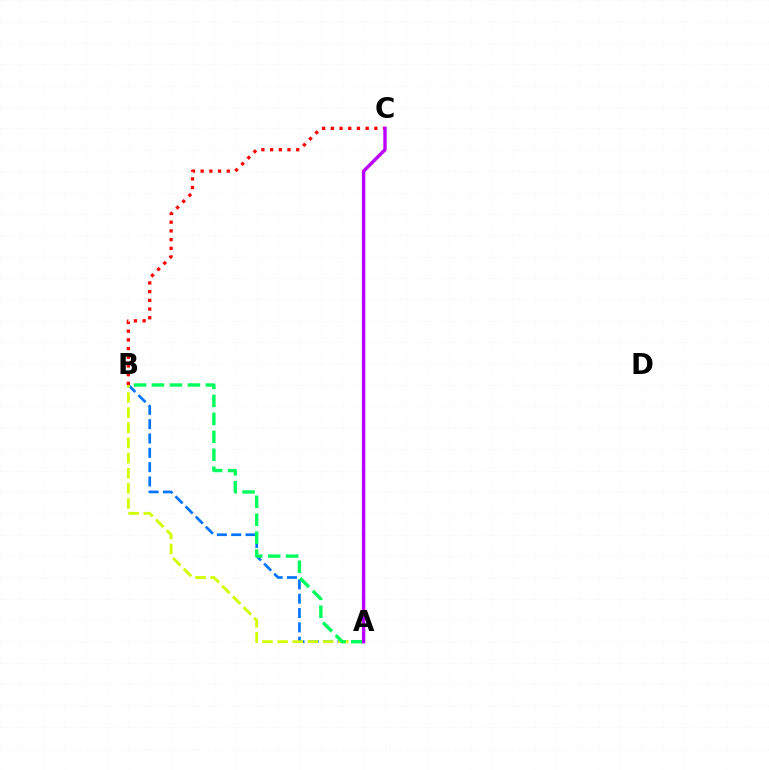{('A', 'B'): [{'color': '#0074ff', 'line_style': 'dashed', 'thickness': 1.95}, {'color': '#d1ff00', 'line_style': 'dashed', 'thickness': 2.06}, {'color': '#00ff5c', 'line_style': 'dashed', 'thickness': 2.44}], ('B', 'C'): [{'color': '#ff0000', 'line_style': 'dotted', 'thickness': 2.36}], ('A', 'C'): [{'color': '#b900ff', 'line_style': 'solid', 'thickness': 2.44}]}